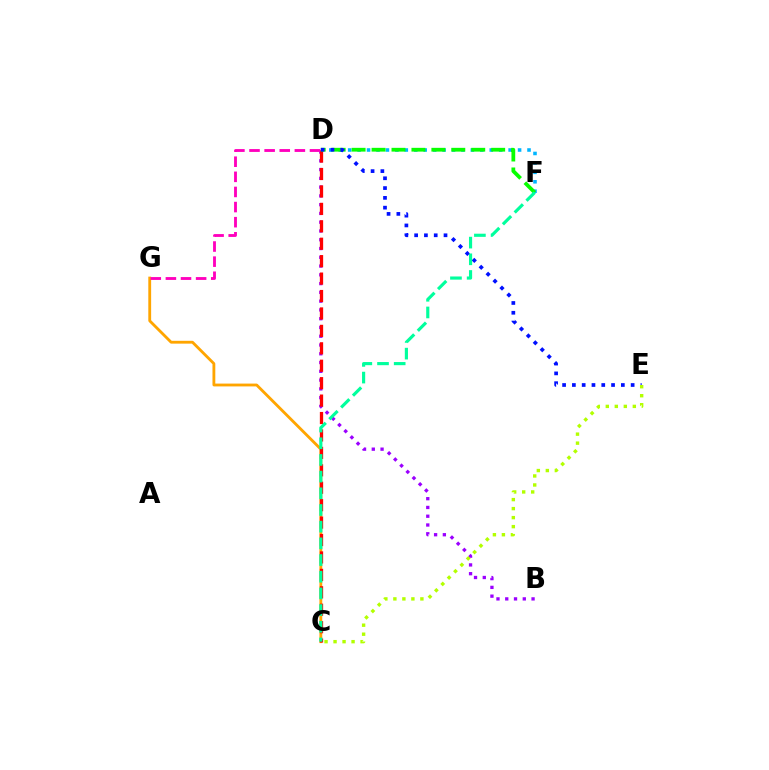{('D', 'F'): [{'color': '#00b5ff', 'line_style': 'dotted', 'thickness': 2.56}, {'color': '#08ff00', 'line_style': 'dashed', 'thickness': 2.71}], ('B', 'D'): [{'color': '#9b00ff', 'line_style': 'dotted', 'thickness': 2.38}], ('C', 'G'): [{'color': '#ffa500', 'line_style': 'solid', 'thickness': 2.04}], ('C', 'D'): [{'color': '#ff0000', 'line_style': 'dashed', 'thickness': 2.37}], ('D', 'E'): [{'color': '#0010ff', 'line_style': 'dotted', 'thickness': 2.66}], ('C', 'F'): [{'color': '#00ff9d', 'line_style': 'dashed', 'thickness': 2.27}], ('C', 'E'): [{'color': '#b3ff00', 'line_style': 'dotted', 'thickness': 2.45}], ('D', 'G'): [{'color': '#ff00bd', 'line_style': 'dashed', 'thickness': 2.05}]}